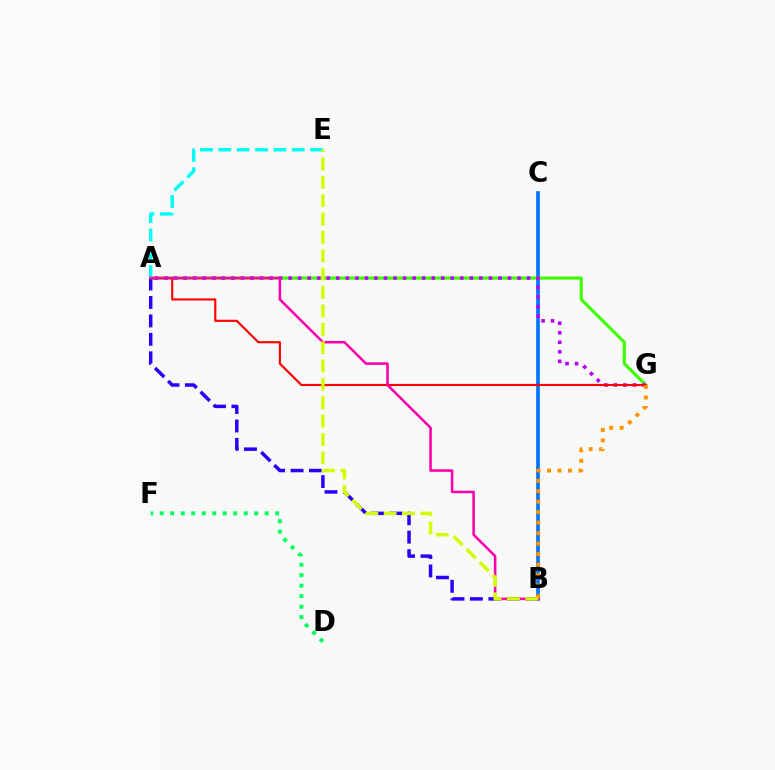{('B', 'C'): [{'color': '#0074ff', 'line_style': 'solid', 'thickness': 2.64}], ('A', 'G'): [{'color': '#3dff00', 'line_style': 'solid', 'thickness': 2.25}, {'color': '#b900ff', 'line_style': 'dotted', 'thickness': 2.59}, {'color': '#ff0000', 'line_style': 'solid', 'thickness': 1.54}], ('A', 'E'): [{'color': '#00fff6', 'line_style': 'dashed', 'thickness': 2.49}], ('A', 'B'): [{'color': '#2500ff', 'line_style': 'dashed', 'thickness': 2.51}, {'color': '#ff00ac', 'line_style': 'solid', 'thickness': 1.84}], ('B', 'G'): [{'color': '#ff9400', 'line_style': 'dotted', 'thickness': 2.85}], ('D', 'F'): [{'color': '#00ff5c', 'line_style': 'dotted', 'thickness': 2.85}], ('B', 'E'): [{'color': '#d1ff00', 'line_style': 'dashed', 'thickness': 2.5}]}